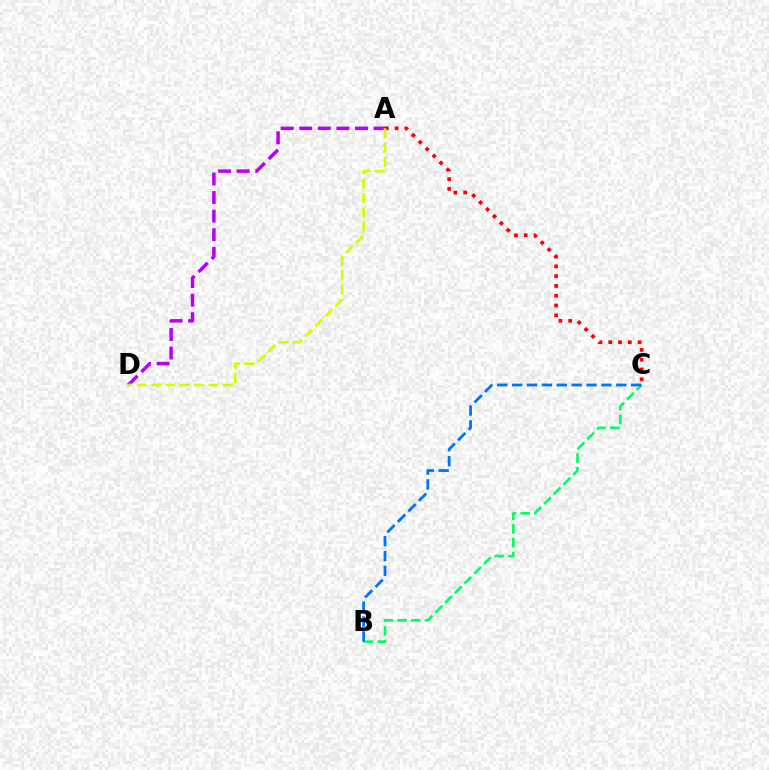{('A', 'D'): [{'color': '#b900ff', 'line_style': 'dashed', 'thickness': 2.52}, {'color': '#d1ff00', 'line_style': 'dashed', 'thickness': 1.95}], ('A', 'C'): [{'color': '#ff0000', 'line_style': 'dotted', 'thickness': 2.66}], ('B', 'C'): [{'color': '#00ff5c', 'line_style': 'dashed', 'thickness': 1.87}, {'color': '#0074ff', 'line_style': 'dashed', 'thickness': 2.02}]}